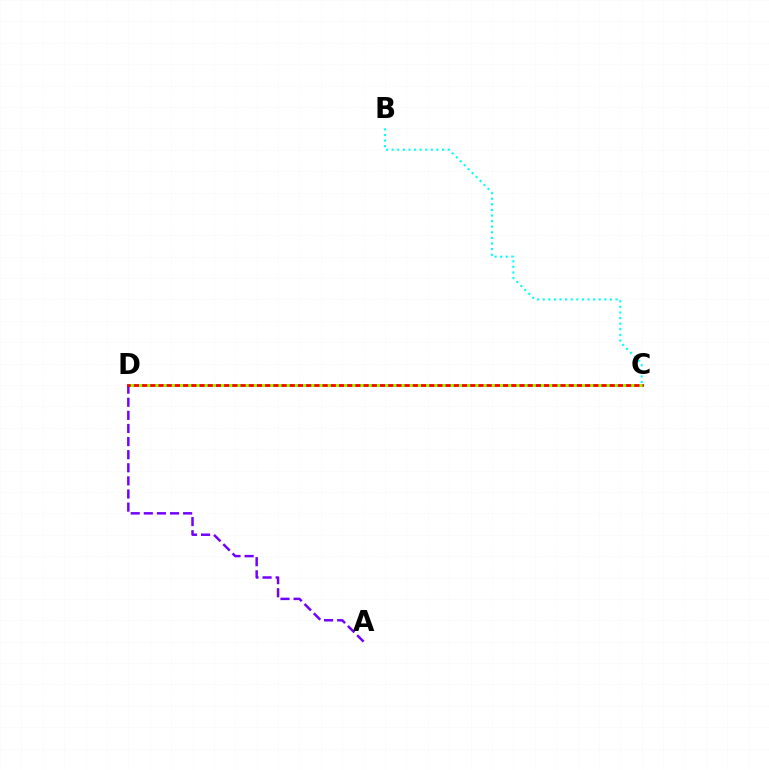{('B', 'C'): [{'color': '#00fff6', 'line_style': 'dotted', 'thickness': 1.52}], ('A', 'D'): [{'color': '#7200ff', 'line_style': 'dashed', 'thickness': 1.78}], ('C', 'D'): [{'color': '#ff0000', 'line_style': 'solid', 'thickness': 2.03}, {'color': '#84ff00', 'line_style': 'dotted', 'thickness': 2.23}]}